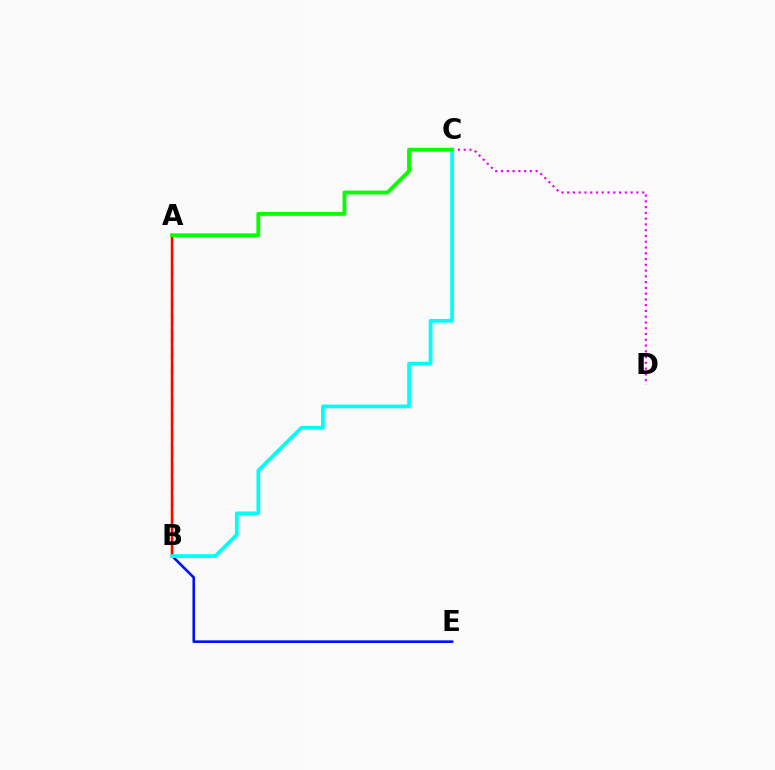{('A', 'B'): [{'color': '#fcf500', 'line_style': 'dashed', 'thickness': 2.25}, {'color': '#ff0000', 'line_style': 'solid', 'thickness': 1.8}], ('B', 'E'): [{'color': '#0010ff', 'line_style': 'solid', 'thickness': 1.89}], ('C', 'D'): [{'color': '#ee00ff', 'line_style': 'dotted', 'thickness': 1.57}], ('B', 'C'): [{'color': '#00fff6', 'line_style': 'solid', 'thickness': 2.7}], ('A', 'C'): [{'color': '#08ff00', 'line_style': 'solid', 'thickness': 2.8}]}